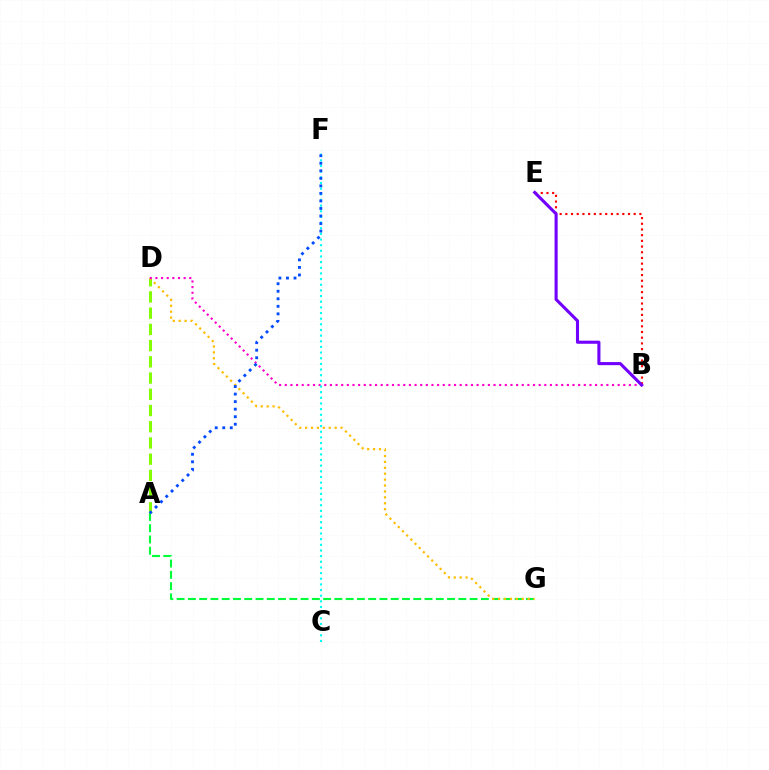{('A', 'G'): [{'color': '#00ff39', 'line_style': 'dashed', 'thickness': 1.53}], ('A', 'D'): [{'color': '#84ff00', 'line_style': 'dashed', 'thickness': 2.2}], ('D', 'G'): [{'color': '#ffbd00', 'line_style': 'dotted', 'thickness': 1.61}], ('B', 'E'): [{'color': '#ff0000', 'line_style': 'dotted', 'thickness': 1.55}, {'color': '#7200ff', 'line_style': 'solid', 'thickness': 2.22}], ('B', 'D'): [{'color': '#ff00cf', 'line_style': 'dotted', 'thickness': 1.53}], ('C', 'F'): [{'color': '#00fff6', 'line_style': 'dotted', 'thickness': 1.54}], ('A', 'F'): [{'color': '#004bff', 'line_style': 'dotted', 'thickness': 2.05}]}